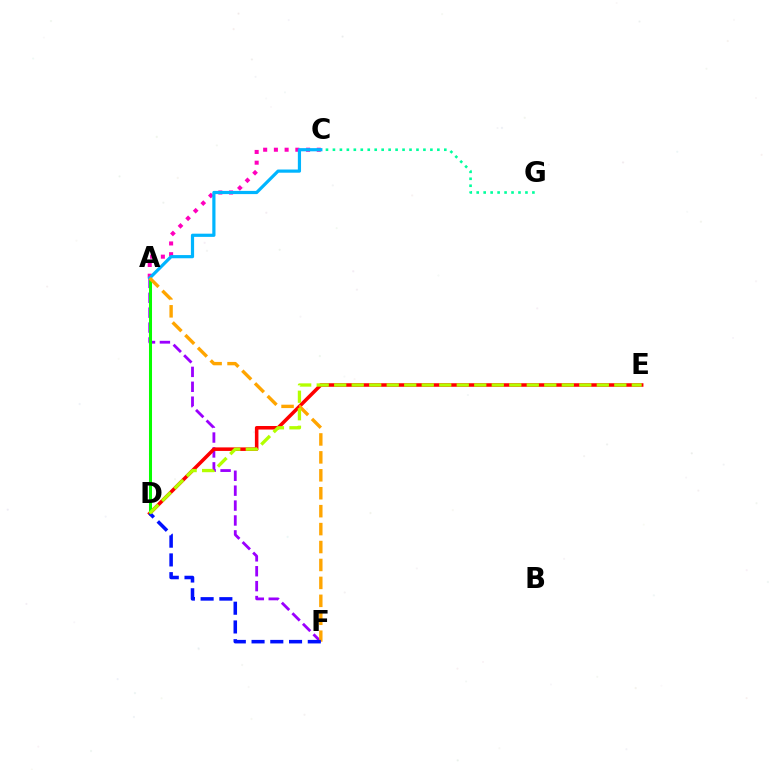{('A', 'F'): [{'color': '#9b00ff', 'line_style': 'dashed', 'thickness': 2.02}, {'color': '#ffa500', 'line_style': 'dashed', 'thickness': 2.44}], ('C', 'G'): [{'color': '#00ff9d', 'line_style': 'dotted', 'thickness': 1.89}], ('D', 'E'): [{'color': '#ff0000', 'line_style': 'solid', 'thickness': 2.55}, {'color': '#b3ff00', 'line_style': 'dashed', 'thickness': 2.38}], ('A', 'C'): [{'color': '#ff00bd', 'line_style': 'dotted', 'thickness': 2.91}, {'color': '#00b5ff', 'line_style': 'solid', 'thickness': 2.3}], ('A', 'D'): [{'color': '#08ff00', 'line_style': 'solid', 'thickness': 2.18}], ('D', 'F'): [{'color': '#0010ff', 'line_style': 'dashed', 'thickness': 2.55}]}